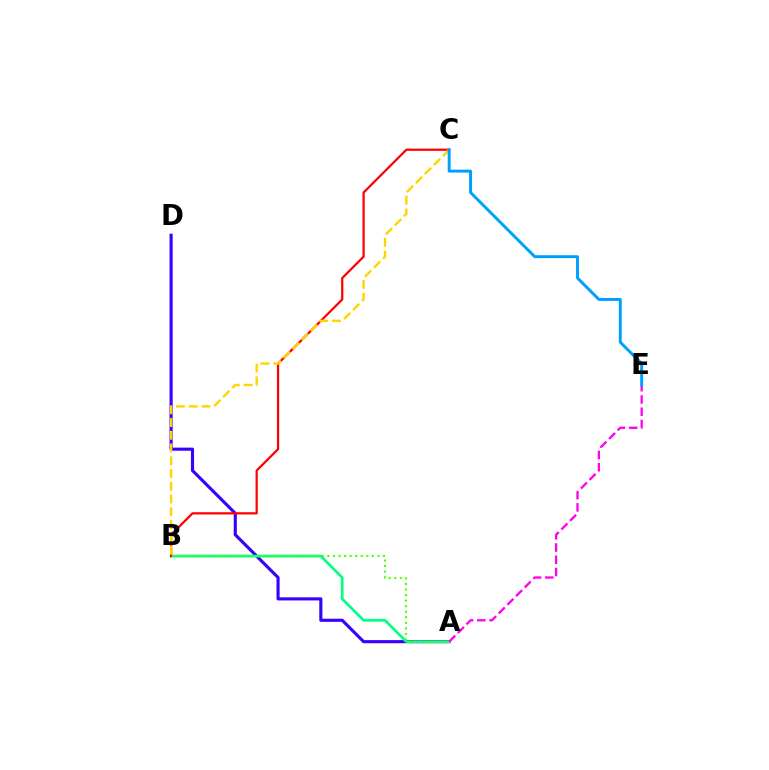{('A', 'D'): [{'color': '#3700ff', 'line_style': 'solid', 'thickness': 2.24}], ('A', 'B'): [{'color': '#00ff86', 'line_style': 'solid', 'thickness': 1.94}, {'color': '#4fff00', 'line_style': 'dotted', 'thickness': 1.51}], ('A', 'E'): [{'color': '#ff00ed', 'line_style': 'dashed', 'thickness': 1.66}], ('B', 'C'): [{'color': '#ff0000', 'line_style': 'solid', 'thickness': 1.61}, {'color': '#ffd500', 'line_style': 'dashed', 'thickness': 1.73}], ('C', 'E'): [{'color': '#009eff', 'line_style': 'solid', 'thickness': 2.12}]}